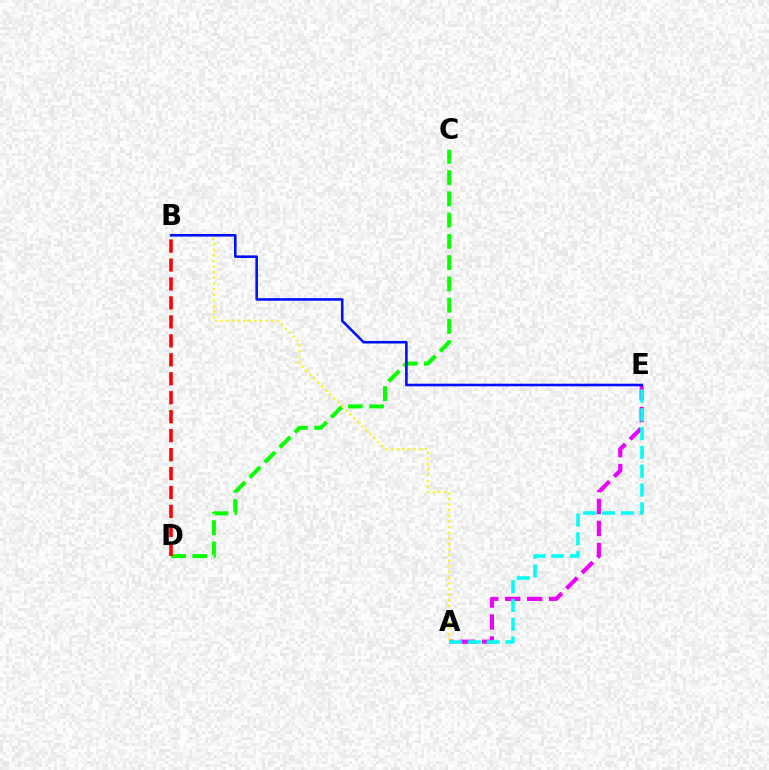{('C', 'D'): [{'color': '#08ff00', 'line_style': 'dashed', 'thickness': 2.89}], ('A', 'E'): [{'color': '#ee00ff', 'line_style': 'dashed', 'thickness': 2.98}, {'color': '#00fff6', 'line_style': 'dashed', 'thickness': 2.55}], ('A', 'B'): [{'color': '#fcf500', 'line_style': 'dotted', 'thickness': 1.53}], ('B', 'E'): [{'color': '#0010ff', 'line_style': 'solid', 'thickness': 1.87}], ('B', 'D'): [{'color': '#ff0000', 'line_style': 'dashed', 'thickness': 2.58}]}